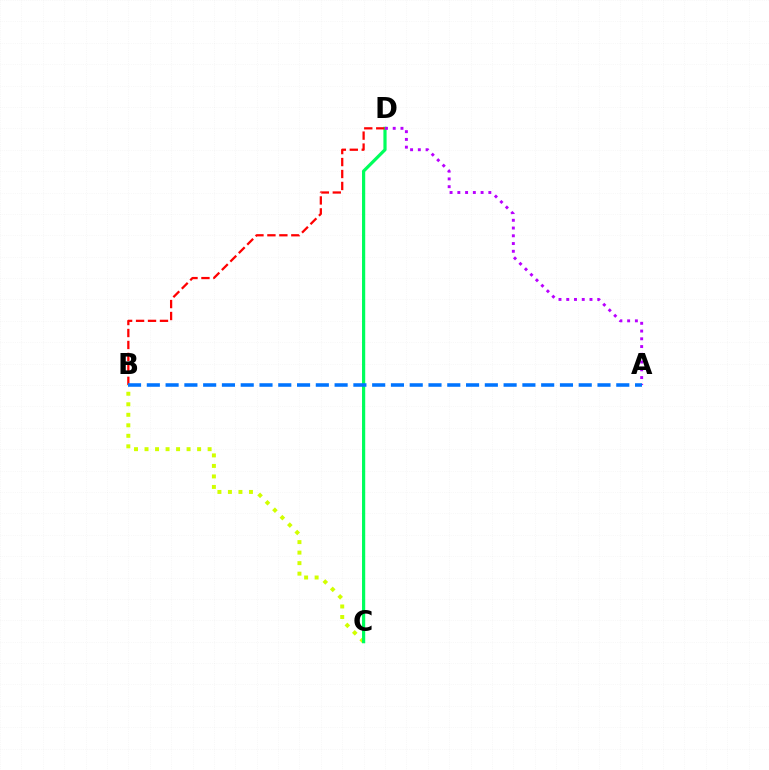{('B', 'C'): [{'color': '#d1ff00', 'line_style': 'dotted', 'thickness': 2.86}], ('C', 'D'): [{'color': '#00ff5c', 'line_style': 'solid', 'thickness': 2.3}], ('A', 'D'): [{'color': '#b900ff', 'line_style': 'dotted', 'thickness': 2.11}], ('B', 'D'): [{'color': '#ff0000', 'line_style': 'dashed', 'thickness': 1.62}], ('A', 'B'): [{'color': '#0074ff', 'line_style': 'dashed', 'thickness': 2.55}]}